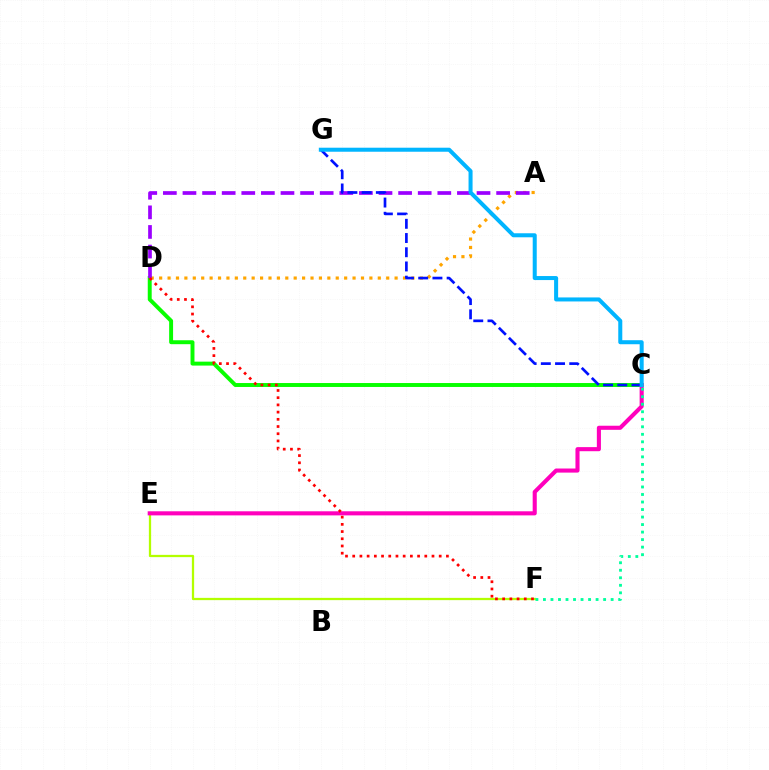{('C', 'D'): [{'color': '#08ff00', 'line_style': 'solid', 'thickness': 2.83}], ('E', 'F'): [{'color': '#b3ff00', 'line_style': 'solid', 'thickness': 1.63}], ('C', 'E'): [{'color': '#ff00bd', 'line_style': 'solid', 'thickness': 2.94}], ('A', 'D'): [{'color': '#ffa500', 'line_style': 'dotted', 'thickness': 2.28}, {'color': '#9b00ff', 'line_style': 'dashed', 'thickness': 2.66}], ('D', 'F'): [{'color': '#ff0000', 'line_style': 'dotted', 'thickness': 1.96}], ('C', 'F'): [{'color': '#00ff9d', 'line_style': 'dotted', 'thickness': 2.04}], ('C', 'G'): [{'color': '#0010ff', 'line_style': 'dashed', 'thickness': 1.93}, {'color': '#00b5ff', 'line_style': 'solid', 'thickness': 2.9}]}